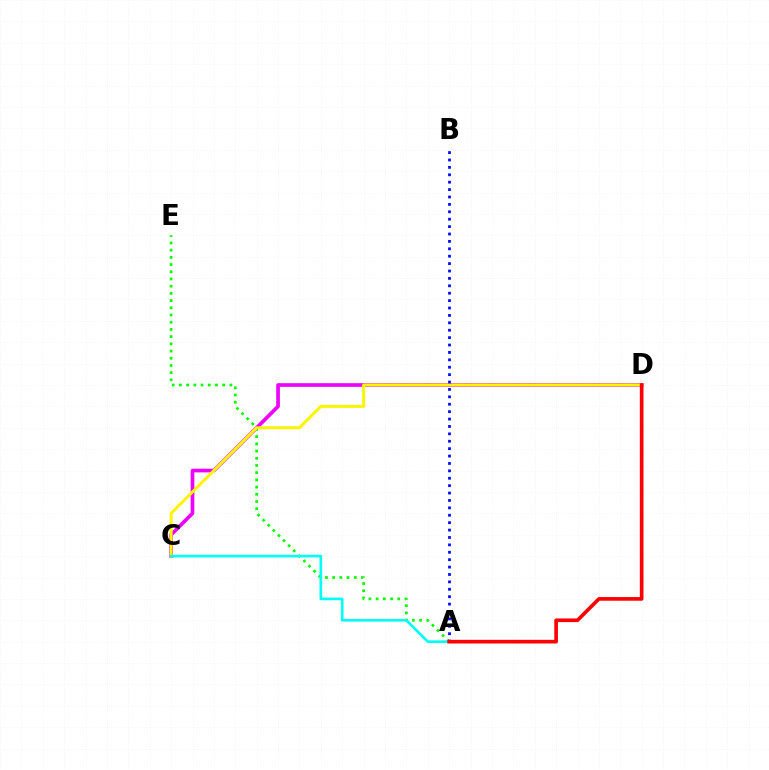{('C', 'D'): [{'color': '#ee00ff', 'line_style': 'solid', 'thickness': 2.65}, {'color': '#fcf500', 'line_style': 'solid', 'thickness': 2.16}], ('A', 'E'): [{'color': '#08ff00', 'line_style': 'dotted', 'thickness': 1.96}], ('A', 'C'): [{'color': '#00fff6', 'line_style': 'solid', 'thickness': 1.93}], ('A', 'B'): [{'color': '#0010ff', 'line_style': 'dotted', 'thickness': 2.01}], ('A', 'D'): [{'color': '#ff0000', 'line_style': 'solid', 'thickness': 2.64}]}